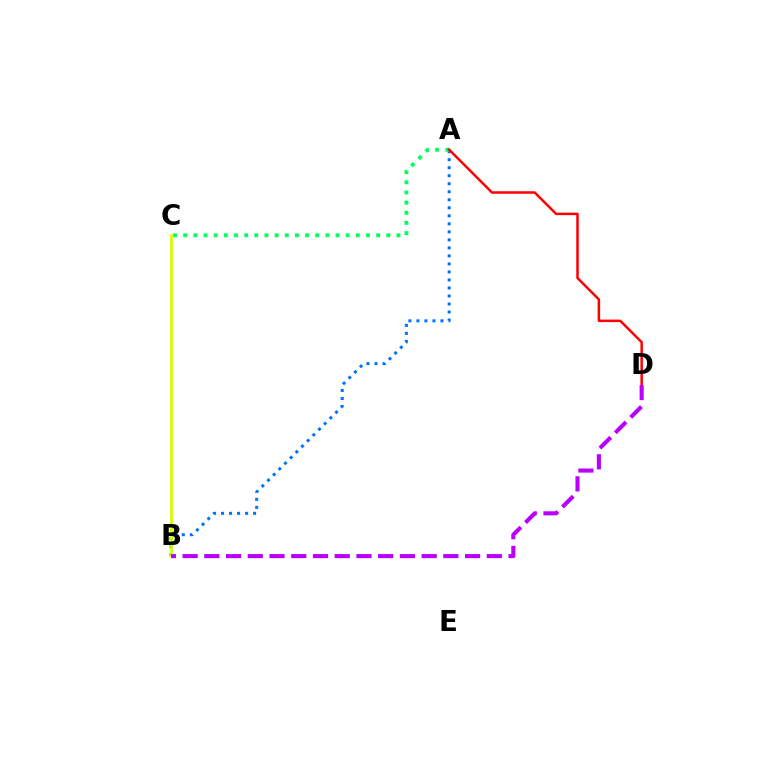{('A', 'B'): [{'color': '#0074ff', 'line_style': 'dotted', 'thickness': 2.18}], ('A', 'C'): [{'color': '#00ff5c', 'line_style': 'dotted', 'thickness': 2.76}], ('B', 'C'): [{'color': '#d1ff00', 'line_style': 'solid', 'thickness': 1.96}], ('A', 'D'): [{'color': '#ff0000', 'line_style': 'solid', 'thickness': 1.79}], ('B', 'D'): [{'color': '#b900ff', 'line_style': 'dashed', 'thickness': 2.95}]}